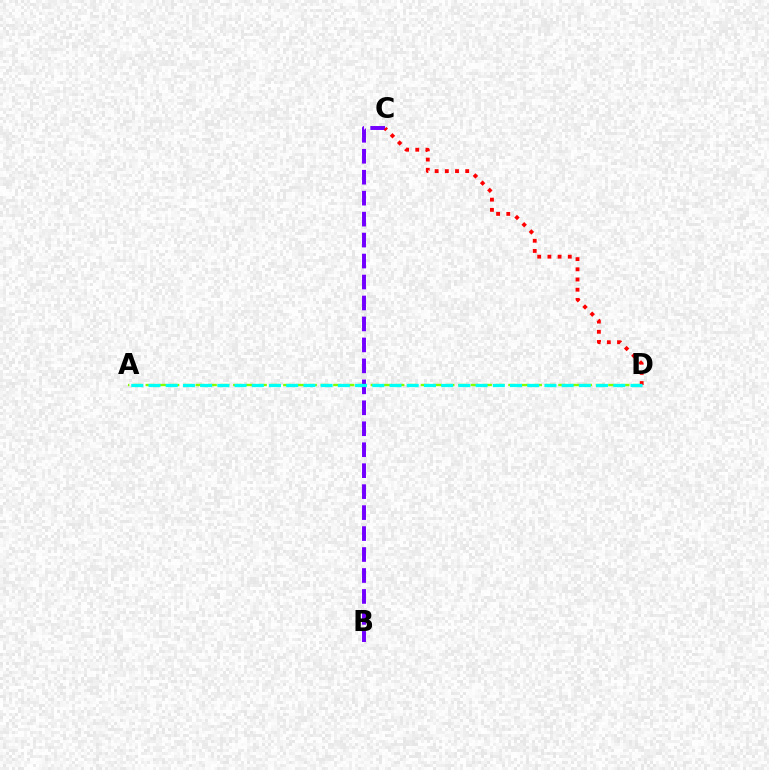{('A', 'D'): [{'color': '#84ff00', 'line_style': 'dashed', 'thickness': 1.7}, {'color': '#00fff6', 'line_style': 'dashed', 'thickness': 2.34}], ('B', 'C'): [{'color': '#7200ff', 'line_style': 'dashed', 'thickness': 2.85}], ('C', 'D'): [{'color': '#ff0000', 'line_style': 'dotted', 'thickness': 2.77}]}